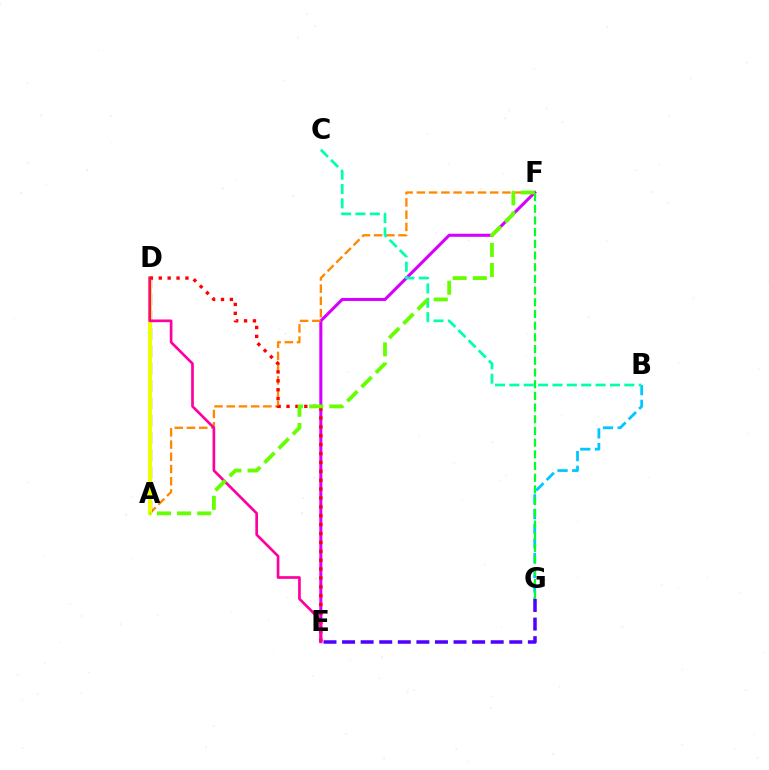{('E', 'F'): [{'color': '#d600ff', 'line_style': 'solid', 'thickness': 2.2}], ('A', 'F'): [{'color': '#ff8800', 'line_style': 'dashed', 'thickness': 1.66}, {'color': '#66ff00', 'line_style': 'dashed', 'thickness': 2.74}], ('A', 'D'): [{'color': '#003fff', 'line_style': 'dashed', 'thickness': 2.35}, {'color': '#eeff00', 'line_style': 'solid', 'thickness': 2.95}], ('E', 'G'): [{'color': '#4f00ff', 'line_style': 'dashed', 'thickness': 2.52}], ('B', 'G'): [{'color': '#00c7ff', 'line_style': 'dashed', 'thickness': 2.0}], ('F', 'G'): [{'color': '#00ff27', 'line_style': 'dashed', 'thickness': 1.59}], ('D', 'E'): [{'color': '#ff0000', 'line_style': 'dotted', 'thickness': 2.41}, {'color': '#ff00a0', 'line_style': 'solid', 'thickness': 1.93}], ('B', 'C'): [{'color': '#00ffaf', 'line_style': 'dashed', 'thickness': 1.95}]}